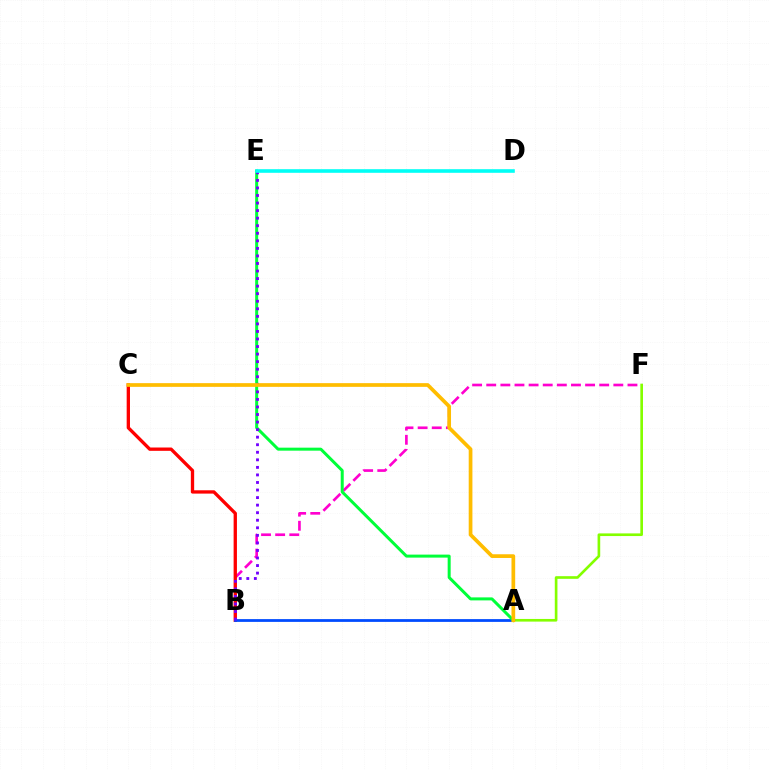{('B', 'F'): [{'color': '#ff00cf', 'line_style': 'dashed', 'thickness': 1.92}], ('B', 'C'): [{'color': '#ff0000', 'line_style': 'solid', 'thickness': 2.39}], ('A', 'B'): [{'color': '#004bff', 'line_style': 'solid', 'thickness': 2.0}], ('A', 'F'): [{'color': '#84ff00', 'line_style': 'solid', 'thickness': 1.91}], ('A', 'E'): [{'color': '#00ff39', 'line_style': 'solid', 'thickness': 2.16}], ('B', 'E'): [{'color': '#7200ff', 'line_style': 'dotted', 'thickness': 2.05}], ('A', 'C'): [{'color': '#ffbd00', 'line_style': 'solid', 'thickness': 2.67}], ('D', 'E'): [{'color': '#00fff6', 'line_style': 'solid', 'thickness': 2.59}]}